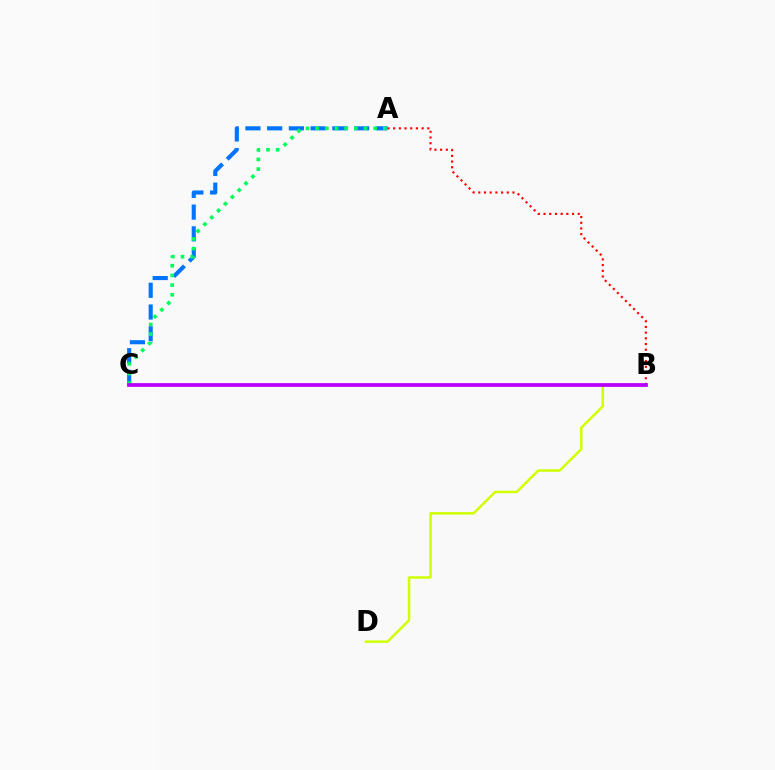{('B', 'D'): [{'color': '#d1ff00', 'line_style': 'solid', 'thickness': 1.79}], ('A', 'B'): [{'color': '#ff0000', 'line_style': 'dotted', 'thickness': 1.55}], ('A', 'C'): [{'color': '#0074ff', 'line_style': 'dashed', 'thickness': 2.95}, {'color': '#00ff5c', 'line_style': 'dotted', 'thickness': 2.63}], ('B', 'C'): [{'color': '#b900ff', 'line_style': 'solid', 'thickness': 2.7}]}